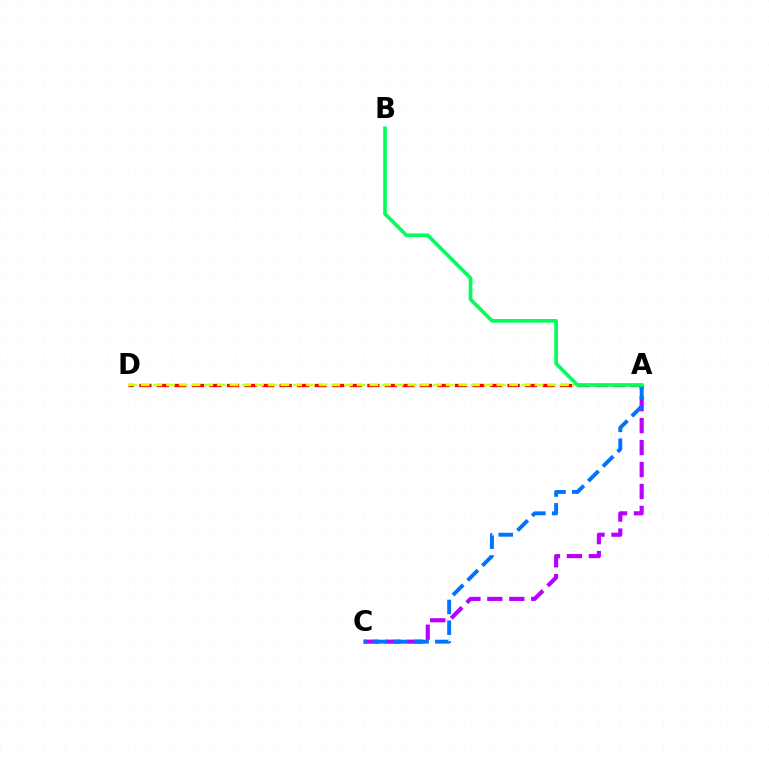{('A', 'C'): [{'color': '#b900ff', 'line_style': 'dashed', 'thickness': 2.98}, {'color': '#0074ff', 'line_style': 'dashed', 'thickness': 2.82}], ('A', 'D'): [{'color': '#ff0000', 'line_style': 'dashed', 'thickness': 2.38}, {'color': '#d1ff00', 'line_style': 'dashed', 'thickness': 1.73}], ('A', 'B'): [{'color': '#00ff5c', 'line_style': 'solid', 'thickness': 2.64}]}